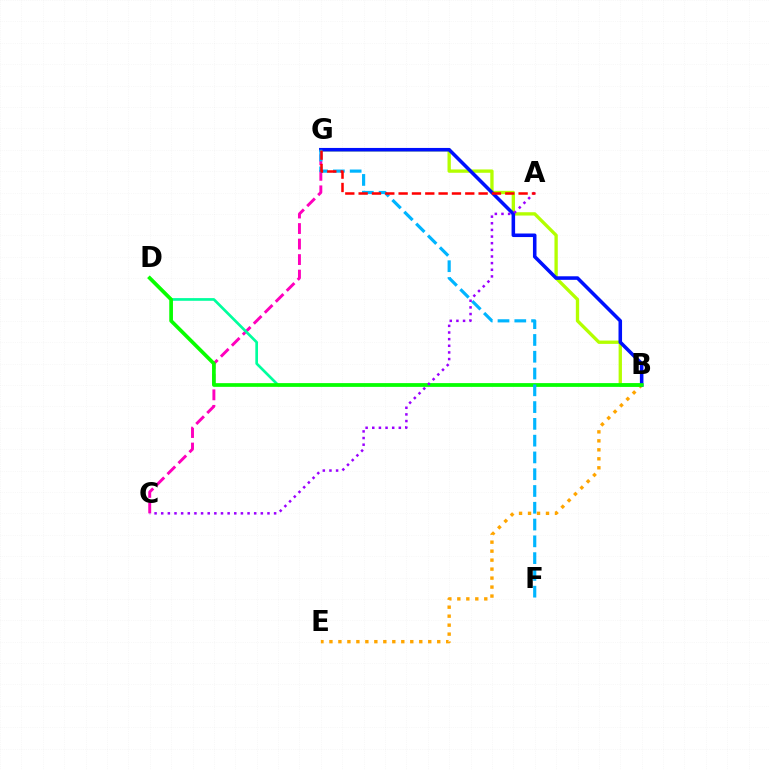{('C', 'G'): [{'color': '#ff00bd', 'line_style': 'dashed', 'thickness': 2.11}], ('B', 'E'): [{'color': '#ffa500', 'line_style': 'dotted', 'thickness': 2.44}], ('B', 'G'): [{'color': '#b3ff00', 'line_style': 'solid', 'thickness': 2.4}, {'color': '#0010ff', 'line_style': 'solid', 'thickness': 2.56}], ('B', 'D'): [{'color': '#00ff9d', 'line_style': 'solid', 'thickness': 1.93}, {'color': '#08ff00', 'line_style': 'solid', 'thickness': 2.66}], ('F', 'G'): [{'color': '#00b5ff', 'line_style': 'dashed', 'thickness': 2.28}], ('A', 'C'): [{'color': '#9b00ff', 'line_style': 'dotted', 'thickness': 1.8}], ('A', 'G'): [{'color': '#ff0000', 'line_style': 'dashed', 'thickness': 1.81}]}